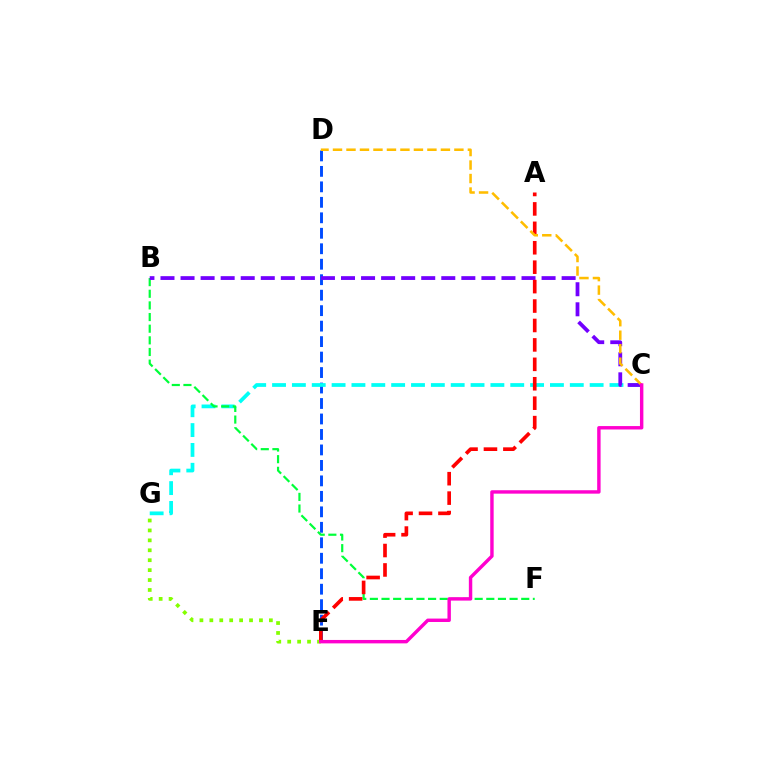{('D', 'E'): [{'color': '#004bff', 'line_style': 'dashed', 'thickness': 2.1}], ('C', 'G'): [{'color': '#00fff6', 'line_style': 'dashed', 'thickness': 2.7}], ('B', 'F'): [{'color': '#00ff39', 'line_style': 'dashed', 'thickness': 1.58}], ('B', 'C'): [{'color': '#7200ff', 'line_style': 'dashed', 'thickness': 2.72}], ('E', 'G'): [{'color': '#84ff00', 'line_style': 'dotted', 'thickness': 2.7}], ('A', 'E'): [{'color': '#ff0000', 'line_style': 'dashed', 'thickness': 2.64}], ('C', 'D'): [{'color': '#ffbd00', 'line_style': 'dashed', 'thickness': 1.83}], ('C', 'E'): [{'color': '#ff00cf', 'line_style': 'solid', 'thickness': 2.46}]}